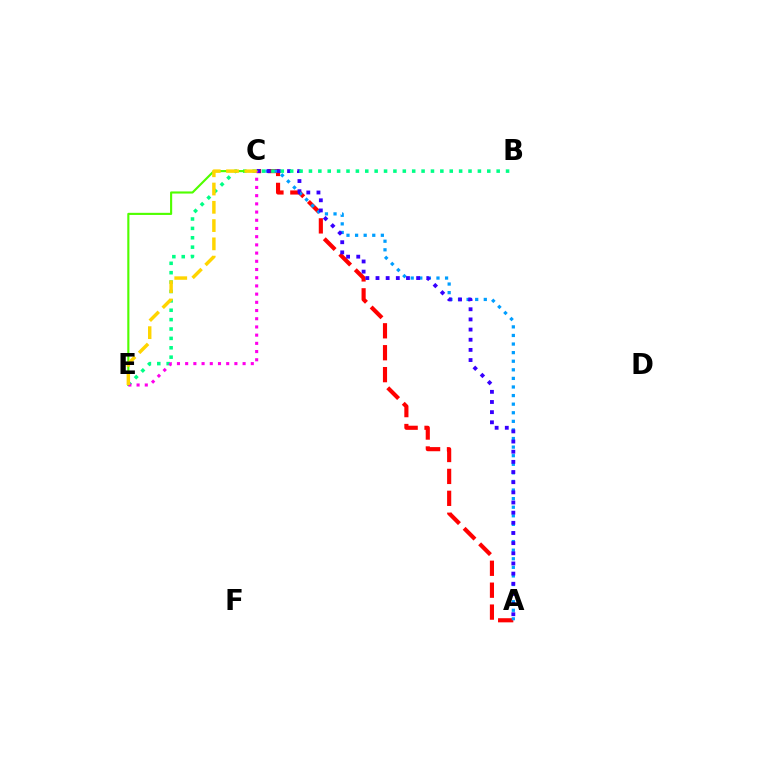{('A', 'C'): [{'color': '#ff0000', 'line_style': 'dashed', 'thickness': 2.98}, {'color': '#009eff', 'line_style': 'dotted', 'thickness': 2.33}, {'color': '#3700ff', 'line_style': 'dotted', 'thickness': 2.76}], ('B', 'E'): [{'color': '#00ff86', 'line_style': 'dotted', 'thickness': 2.55}], ('C', 'E'): [{'color': '#4fff00', 'line_style': 'solid', 'thickness': 1.53}, {'color': '#ff00ed', 'line_style': 'dotted', 'thickness': 2.23}, {'color': '#ffd500', 'line_style': 'dashed', 'thickness': 2.48}]}